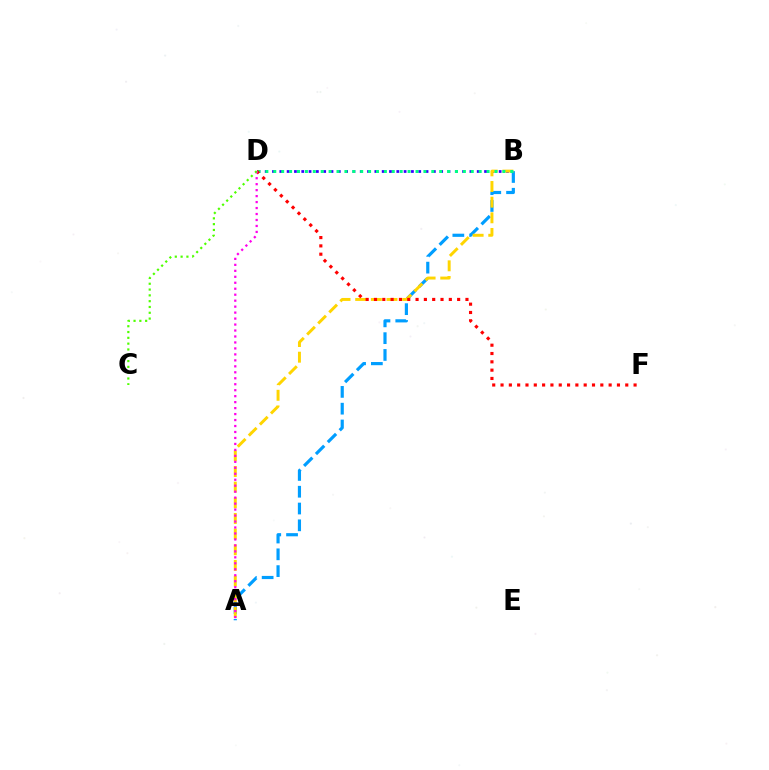{('B', 'D'): [{'color': '#3700ff', 'line_style': 'dotted', 'thickness': 1.99}, {'color': '#00ff86', 'line_style': 'dotted', 'thickness': 2.15}], ('A', 'B'): [{'color': '#009eff', 'line_style': 'dashed', 'thickness': 2.28}, {'color': '#ffd500', 'line_style': 'dashed', 'thickness': 2.13}], ('D', 'F'): [{'color': '#ff0000', 'line_style': 'dotted', 'thickness': 2.26}], ('A', 'D'): [{'color': '#ff00ed', 'line_style': 'dotted', 'thickness': 1.62}], ('C', 'D'): [{'color': '#4fff00', 'line_style': 'dotted', 'thickness': 1.58}]}